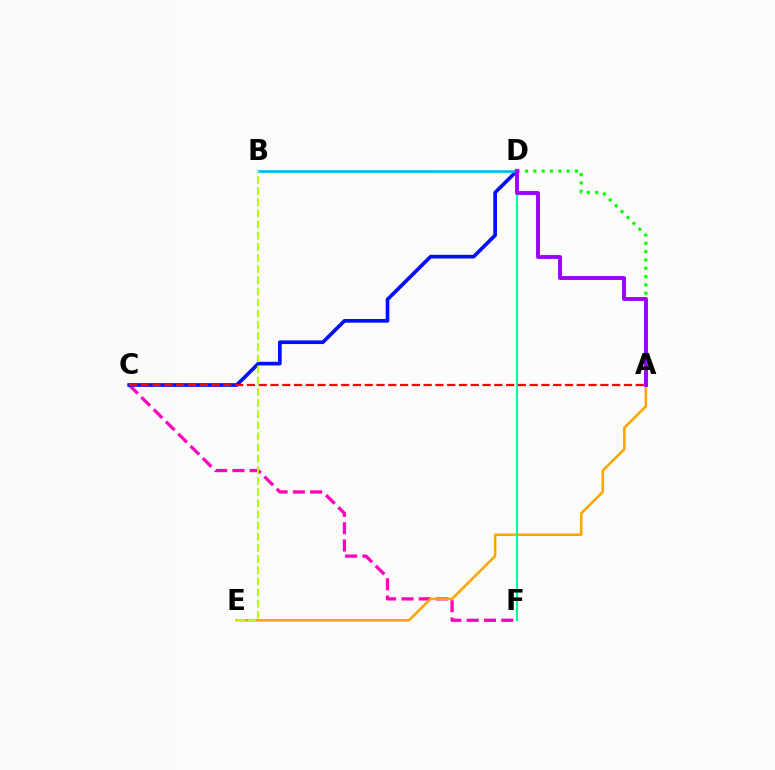{('C', 'F'): [{'color': '#ff00bd', 'line_style': 'dashed', 'thickness': 2.35}], ('C', 'D'): [{'color': '#0010ff', 'line_style': 'solid', 'thickness': 2.64}], ('A', 'E'): [{'color': '#ffa500', 'line_style': 'solid', 'thickness': 1.86}], ('D', 'F'): [{'color': '#00ff9d', 'line_style': 'solid', 'thickness': 1.57}], ('B', 'D'): [{'color': '#00b5ff', 'line_style': 'solid', 'thickness': 1.83}], ('A', 'C'): [{'color': '#ff0000', 'line_style': 'dashed', 'thickness': 1.6}], ('A', 'D'): [{'color': '#08ff00', 'line_style': 'dotted', 'thickness': 2.26}, {'color': '#9b00ff', 'line_style': 'solid', 'thickness': 2.8}], ('B', 'E'): [{'color': '#b3ff00', 'line_style': 'dashed', 'thickness': 1.51}]}